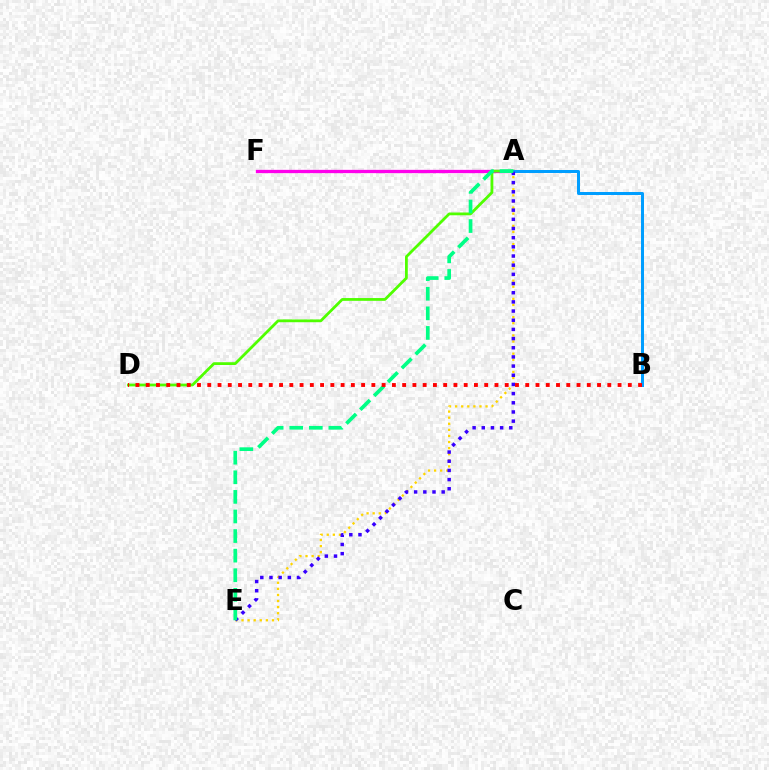{('A', 'E'): [{'color': '#ffd500', 'line_style': 'dotted', 'thickness': 1.65}, {'color': '#3700ff', 'line_style': 'dotted', 'thickness': 2.49}, {'color': '#00ff86', 'line_style': 'dashed', 'thickness': 2.66}], ('A', 'F'): [{'color': '#ff00ed', 'line_style': 'solid', 'thickness': 2.38}], ('A', 'D'): [{'color': '#4fff00', 'line_style': 'solid', 'thickness': 2.0}], ('A', 'B'): [{'color': '#009eff', 'line_style': 'solid', 'thickness': 2.16}], ('B', 'D'): [{'color': '#ff0000', 'line_style': 'dotted', 'thickness': 2.79}]}